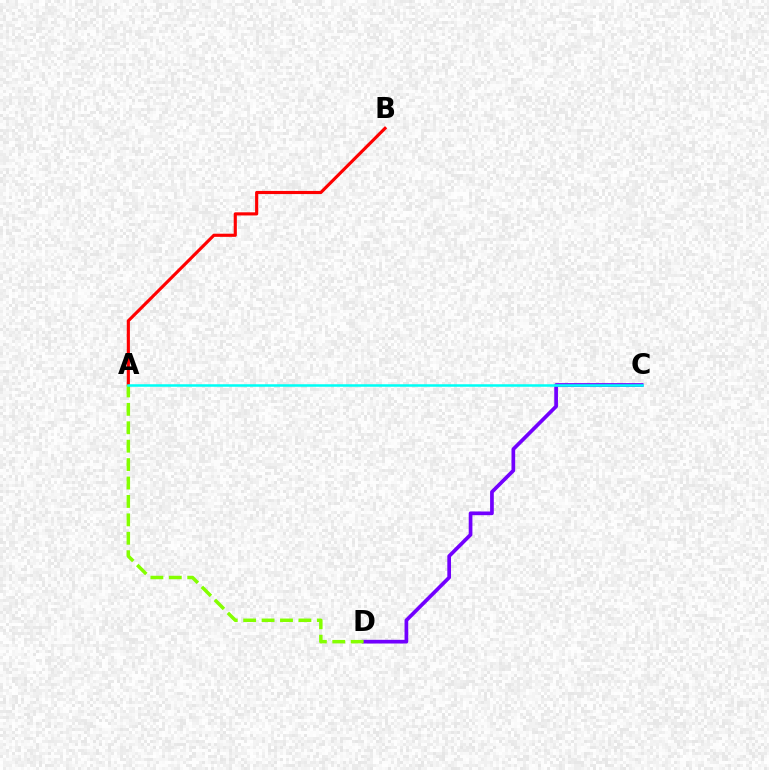{('A', 'B'): [{'color': '#ff0000', 'line_style': 'solid', 'thickness': 2.26}], ('C', 'D'): [{'color': '#7200ff', 'line_style': 'solid', 'thickness': 2.66}], ('A', 'D'): [{'color': '#84ff00', 'line_style': 'dashed', 'thickness': 2.5}], ('A', 'C'): [{'color': '#00fff6', 'line_style': 'solid', 'thickness': 1.82}]}